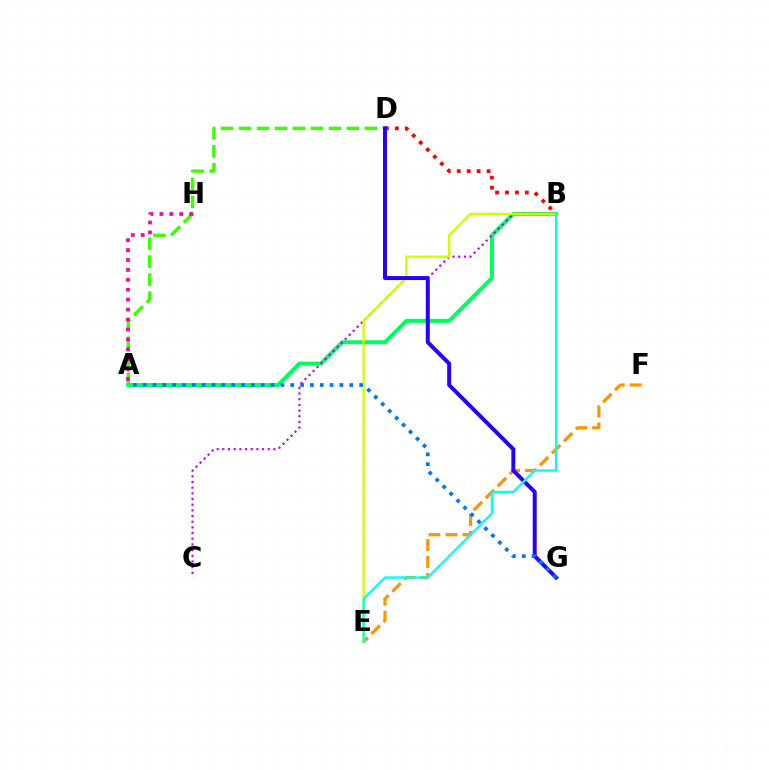{('A', 'D'): [{'color': '#3dff00', 'line_style': 'dashed', 'thickness': 2.45}], ('A', 'B'): [{'color': '#00ff5c', 'line_style': 'solid', 'thickness': 2.87}], ('B', 'C'): [{'color': '#b900ff', 'line_style': 'dotted', 'thickness': 1.54}], ('B', 'E'): [{'color': '#d1ff00', 'line_style': 'solid', 'thickness': 1.69}, {'color': '#00fff6', 'line_style': 'solid', 'thickness': 1.66}], ('B', 'D'): [{'color': '#ff0000', 'line_style': 'dotted', 'thickness': 2.7}], ('A', 'H'): [{'color': '#ff00ac', 'line_style': 'dotted', 'thickness': 2.7}], ('E', 'F'): [{'color': '#ff9400', 'line_style': 'dashed', 'thickness': 2.3}], ('D', 'G'): [{'color': '#2500ff', 'line_style': 'solid', 'thickness': 2.86}], ('A', 'G'): [{'color': '#0074ff', 'line_style': 'dotted', 'thickness': 2.67}]}